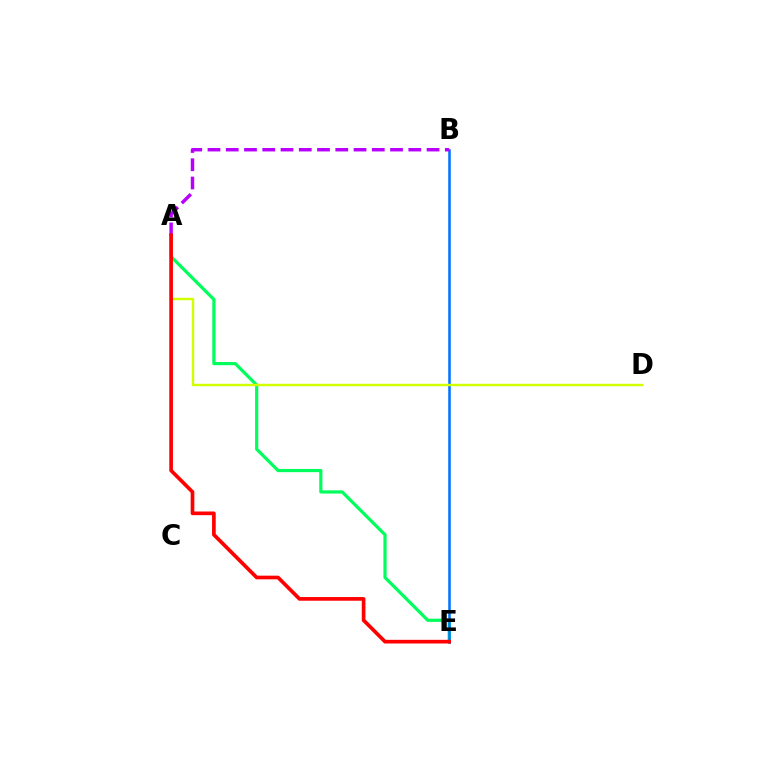{('A', 'E'): [{'color': '#00ff5c', 'line_style': 'solid', 'thickness': 2.31}, {'color': '#ff0000', 'line_style': 'solid', 'thickness': 2.64}], ('B', 'E'): [{'color': '#0074ff', 'line_style': 'solid', 'thickness': 1.83}], ('A', 'D'): [{'color': '#d1ff00', 'line_style': 'solid', 'thickness': 1.73}], ('A', 'B'): [{'color': '#b900ff', 'line_style': 'dashed', 'thickness': 2.48}]}